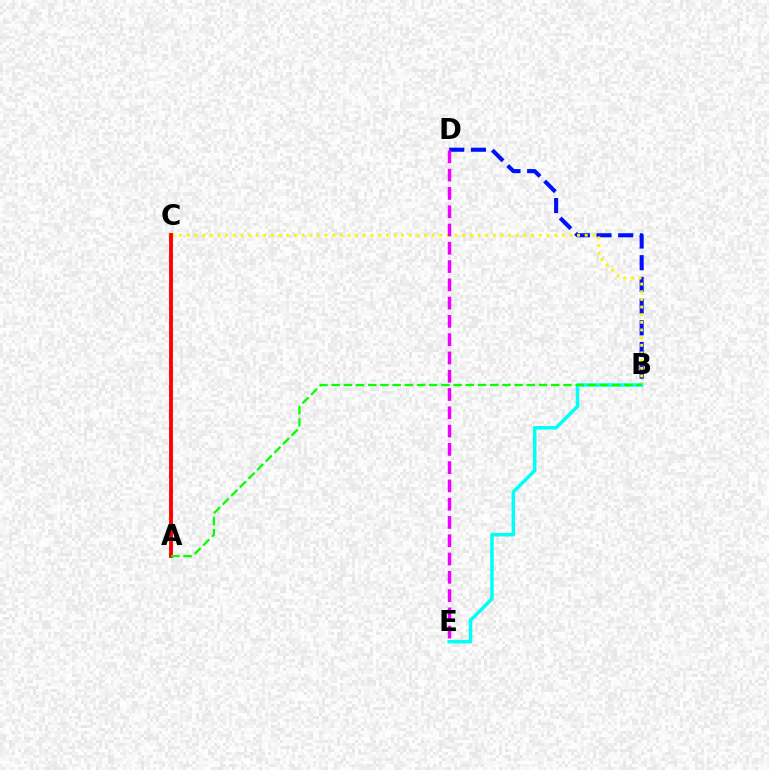{('B', 'D'): [{'color': '#0010ff', 'line_style': 'dashed', 'thickness': 2.95}], ('B', 'C'): [{'color': '#fcf500', 'line_style': 'dotted', 'thickness': 2.08}], ('A', 'C'): [{'color': '#ff0000', 'line_style': 'solid', 'thickness': 2.77}], ('B', 'E'): [{'color': '#00fff6', 'line_style': 'solid', 'thickness': 2.53}], ('D', 'E'): [{'color': '#ee00ff', 'line_style': 'dashed', 'thickness': 2.48}], ('A', 'B'): [{'color': '#08ff00', 'line_style': 'dashed', 'thickness': 1.66}]}